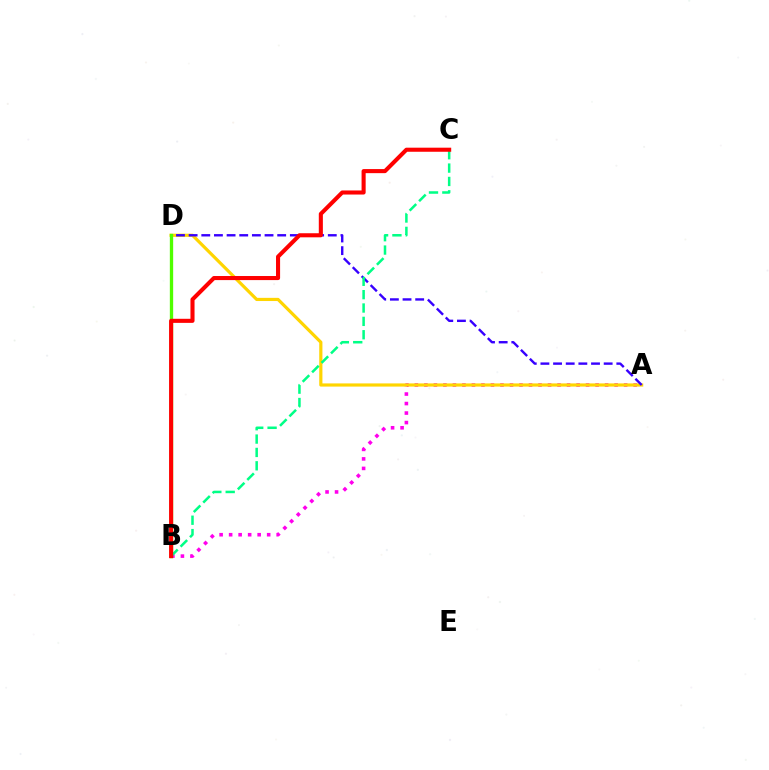{('A', 'B'): [{'color': '#ff00ed', 'line_style': 'dotted', 'thickness': 2.58}], ('A', 'D'): [{'color': '#ffd500', 'line_style': 'solid', 'thickness': 2.29}, {'color': '#3700ff', 'line_style': 'dashed', 'thickness': 1.72}], ('B', 'D'): [{'color': '#009eff', 'line_style': 'dashed', 'thickness': 2.04}, {'color': '#4fff00', 'line_style': 'solid', 'thickness': 2.4}], ('B', 'C'): [{'color': '#00ff86', 'line_style': 'dashed', 'thickness': 1.82}, {'color': '#ff0000', 'line_style': 'solid', 'thickness': 2.94}]}